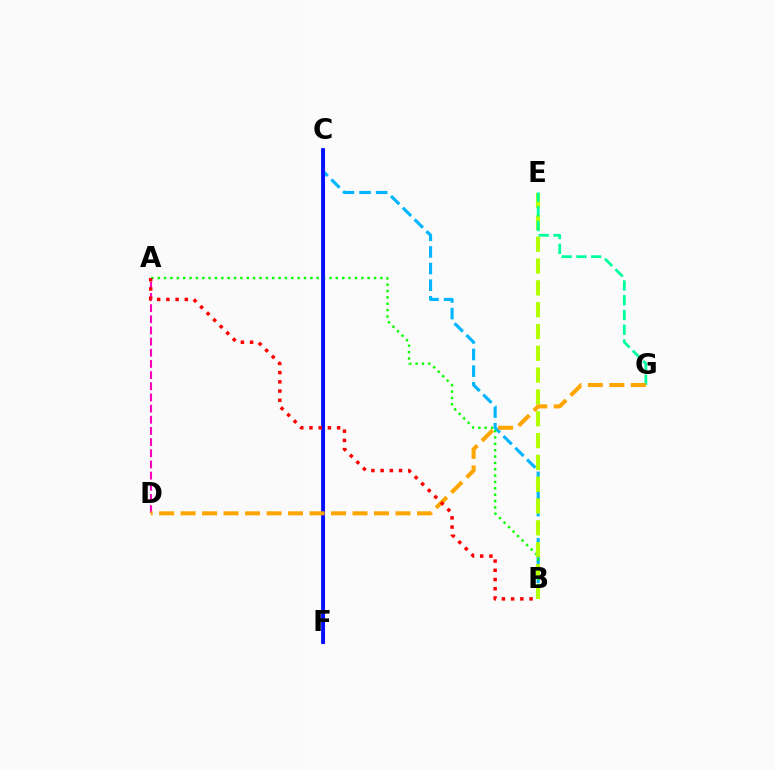{('C', 'F'): [{'color': '#9b00ff', 'line_style': 'solid', 'thickness': 2.23}, {'color': '#0010ff', 'line_style': 'solid', 'thickness': 2.72}], ('B', 'C'): [{'color': '#00b5ff', 'line_style': 'dashed', 'thickness': 2.26}], ('A', 'B'): [{'color': '#08ff00', 'line_style': 'dotted', 'thickness': 1.73}, {'color': '#ff0000', 'line_style': 'dotted', 'thickness': 2.5}], ('A', 'D'): [{'color': '#ff00bd', 'line_style': 'dashed', 'thickness': 1.52}], ('B', 'E'): [{'color': '#b3ff00', 'line_style': 'dashed', 'thickness': 2.96}], ('E', 'G'): [{'color': '#00ff9d', 'line_style': 'dashed', 'thickness': 2.01}], ('D', 'G'): [{'color': '#ffa500', 'line_style': 'dashed', 'thickness': 2.92}]}